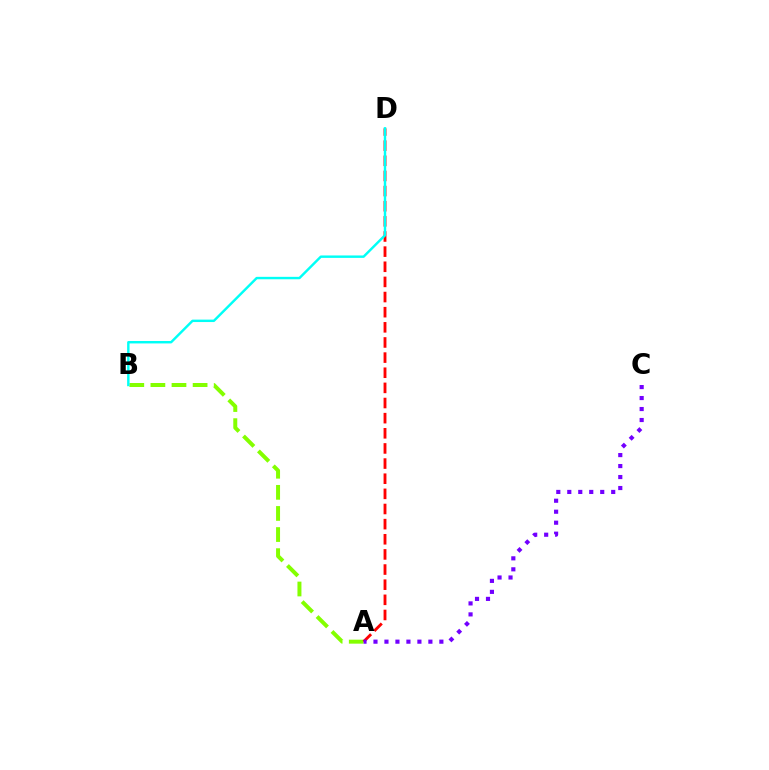{('A', 'B'): [{'color': '#84ff00', 'line_style': 'dashed', 'thickness': 2.87}], ('A', 'D'): [{'color': '#ff0000', 'line_style': 'dashed', 'thickness': 2.06}], ('A', 'C'): [{'color': '#7200ff', 'line_style': 'dotted', 'thickness': 2.98}], ('B', 'D'): [{'color': '#00fff6', 'line_style': 'solid', 'thickness': 1.75}]}